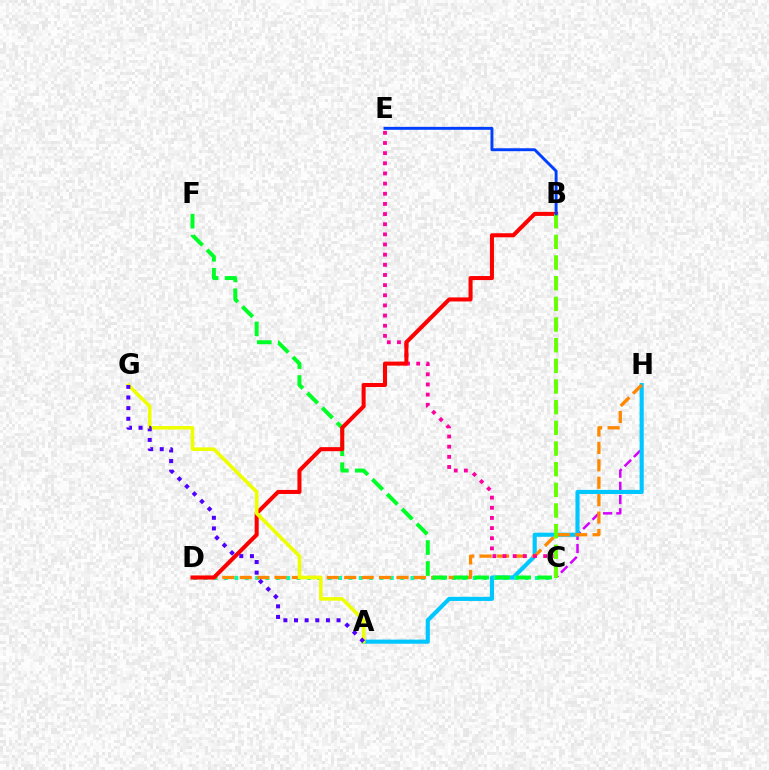{('C', 'H'): [{'color': '#d600ff', 'line_style': 'dashed', 'thickness': 1.79}], ('A', 'H'): [{'color': '#00c7ff', 'line_style': 'solid', 'thickness': 2.97}], ('C', 'D'): [{'color': '#00ffaf', 'line_style': 'dotted', 'thickness': 2.81}], ('D', 'H'): [{'color': '#ff8800', 'line_style': 'dashed', 'thickness': 2.37}], ('C', 'F'): [{'color': '#00ff27', 'line_style': 'dashed', 'thickness': 2.85}], ('C', 'E'): [{'color': '#ff00a0', 'line_style': 'dotted', 'thickness': 2.76}], ('B', 'D'): [{'color': '#ff0000', 'line_style': 'solid', 'thickness': 2.91}], ('B', 'C'): [{'color': '#66ff00', 'line_style': 'dashed', 'thickness': 2.81}], ('B', 'E'): [{'color': '#003fff', 'line_style': 'solid', 'thickness': 2.1}], ('A', 'G'): [{'color': '#eeff00', 'line_style': 'solid', 'thickness': 2.57}, {'color': '#4f00ff', 'line_style': 'dotted', 'thickness': 2.89}]}